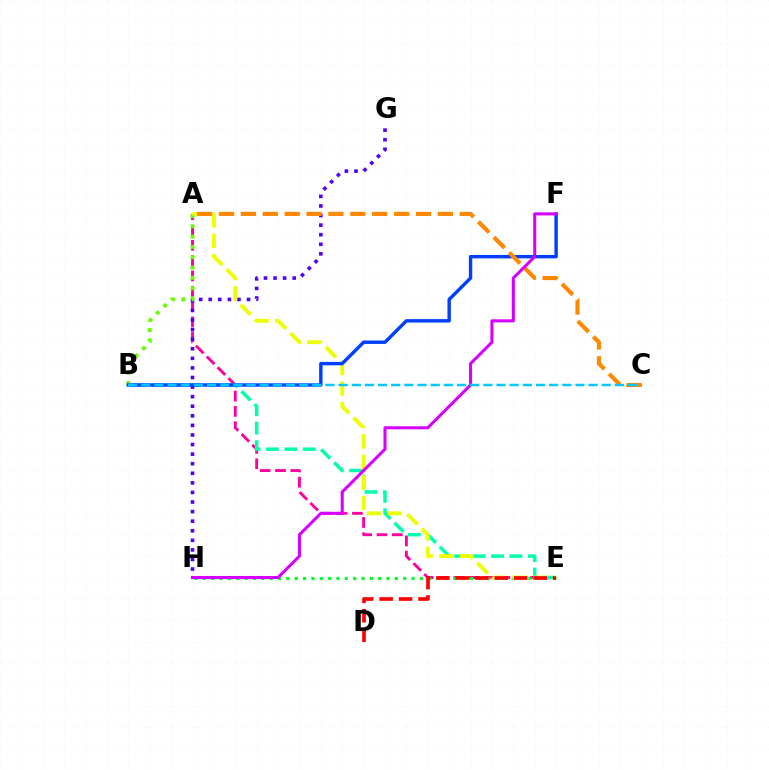{('A', 'E'): [{'color': '#ff00a0', 'line_style': 'dashed', 'thickness': 2.08}, {'color': '#eeff00', 'line_style': 'dashed', 'thickness': 2.79}], ('E', 'H'): [{'color': '#00ff27', 'line_style': 'dotted', 'thickness': 2.27}], ('B', 'E'): [{'color': '#00ffaf', 'line_style': 'dashed', 'thickness': 2.5}], ('G', 'H'): [{'color': '#4f00ff', 'line_style': 'dotted', 'thickness': 2.6}], ('A', 'B'): [{'color': '#66ff00', 'line_style': 'dotted', 'thickness': 2.8}], ('D', 'E'): [{'color': '#ff0000', 'line_style': 'dashed', 'thickness': 2.64}], ('B', 'F'): [{'color': '#003fff', 'line_style': 'solid', 'thickness': 2.46}], ('A', 'C'): [{'color': '#ff8800', 'line_style': 'dashed', 'thickness': 2.97}], ('F', 'H'): [{'color': '#d600ff', 'line_style': 'solid', 'thickness': 2.2}], ('B', 'C'): [{'color': '#00c7ff', 'line_style': 'dashed', 'thickness': 1.79}]}